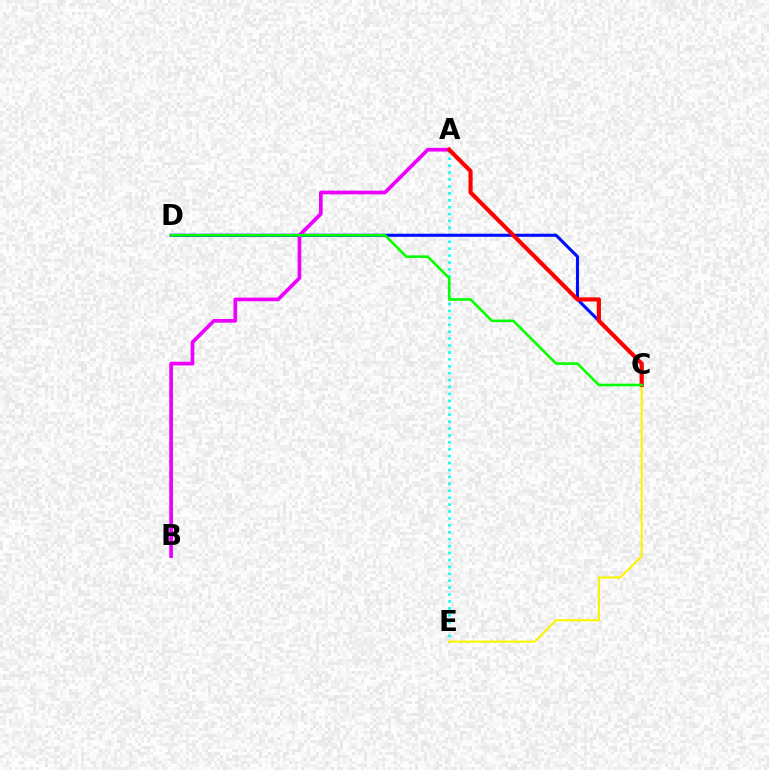{('A', 'E'): [{'color': '#00fff6', 'line_style': 'dotted', 'thickness': 1.88}], ('C', 'E'): [{'color': '#fcf500', 'line_style': 'solid', 'thickness': 1.54}], ('C', 'D'): [{'color': '#0010ff', 'line_style': 'solid', 'thickness': 2.22}, {'color': '#08ff00', 'line_style': 'solid', 'thickness': 1.87}], ('A', 'B'): [{'color': '#ee00ff', 'line_style': 'solid', 'thickness': 2.66}], ('A', 'C'): [{'color': '#ff0000', 'line_style': 'solid', 'thickness': 2.98}]}